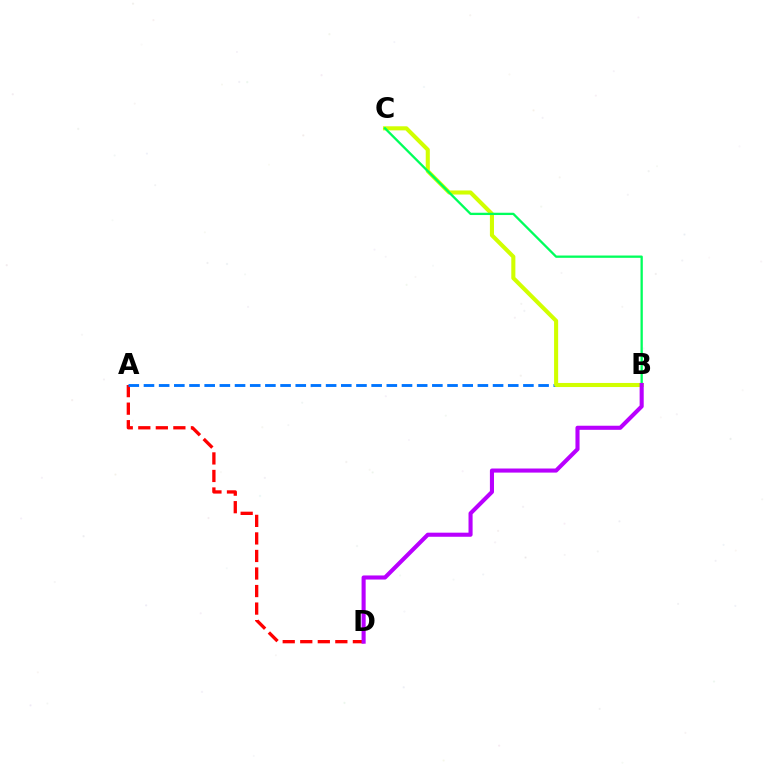{('A', 'D'): [{'color': '#ff0000', 'line_style': 'dashed', 'thickness': 2.38}], ('A', 'B'): [{'color': '#0074ff', 'line_style': 'dashed', 'thickness': 2.06}], ('B', 'C'): [{'color': '#d1ff00', 'line_style': 'solid', 'thickness': 2.94}, {'color': '#00ff5c', 'line_style': 'solid', 'thickness': 1.66}], ('B', 'D'): [{'color': '#b900ff', 'line_style': 'solid', 'thickness': 2.94}]}